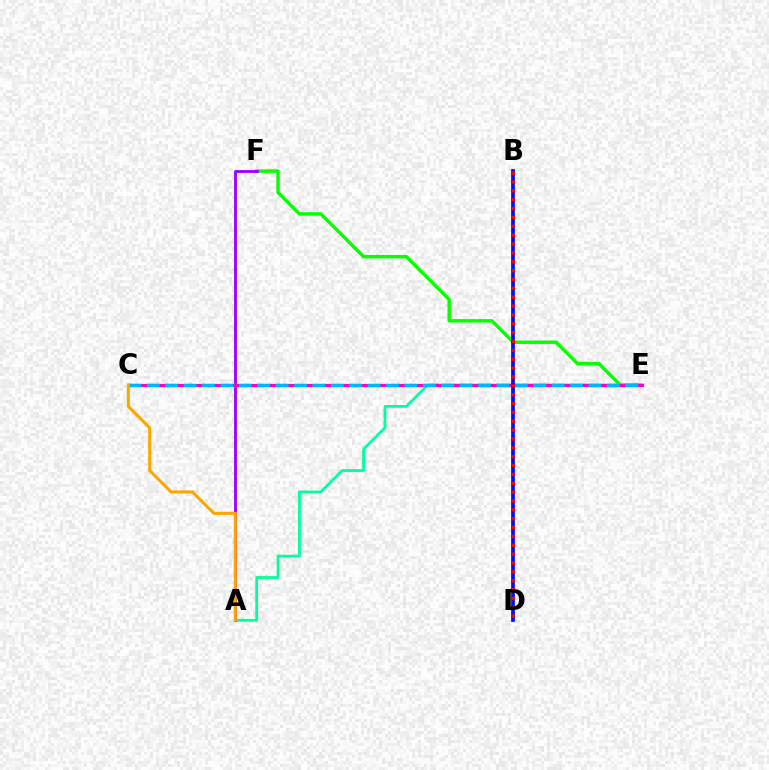{('A', 'E'): [{'color': '#00ff9d', 'line_style': 'solid', 'thickness': 1.99}], ('E', 'F'): [{'color': '#08ff00', 'line_style': 'solid', 'thickness': 2.48}], ('A', 'F'): [{'color': '#9b00ff', 'line_style': 'solid', 'thickness': 2.03}], ('C', 'E'): [{'color': '#b3ff00', 'line_style': 'dashed', 'thickness': 2.39}, {'color': '#ff00bd', 'line_style': 'solid', 'thickness': 2.22}, {'color': '#00b5ff', 'line_style': 'dashed', 'thickness': 2.5}], ('B', 'D'): [{'color': '#0010ff', 'line_style': 'solid', 'thickness': 2.69}, {'color': '#ff0000', 'line_style': 'dotted', 'thickness': 2.41}], ('A', 'C'): [{'color': '#ffa500', 'line_style': 'solid', 'thickness': 2.2}]}